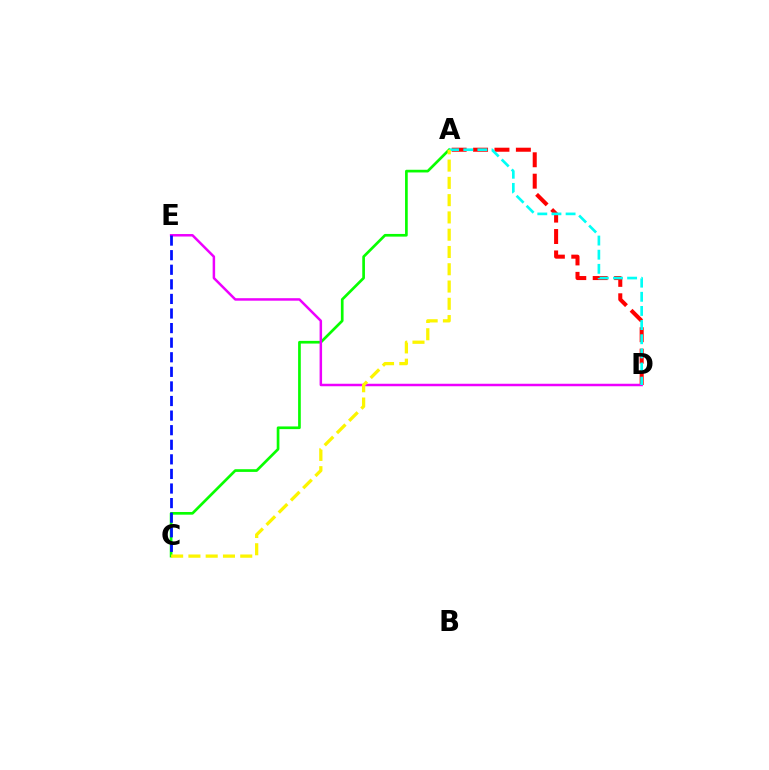{('A', 'C'): [{'color': '#08ff00', 'line_style': 'solid', 'thickness': 1.93}, {'color': '#fcf500', 'line_style': 'dashed', 'thickness': 2.35}], ('A', 'D'): [{'color': '#ff0000', 'line_style': 'dashed', 'thickness': 2.91}, {'color': '#00fff6', 'line_style': 'dashed', 'thickness': 1.92}], ('D', 'E'): [{'color': '#ee00ff', 'line_style': 'solid', 'thickness': 1.79}], ('C', 'E'): [{'color': '#0010ff', 'line_style': 'dashed', 'thickness': 1.98}]}